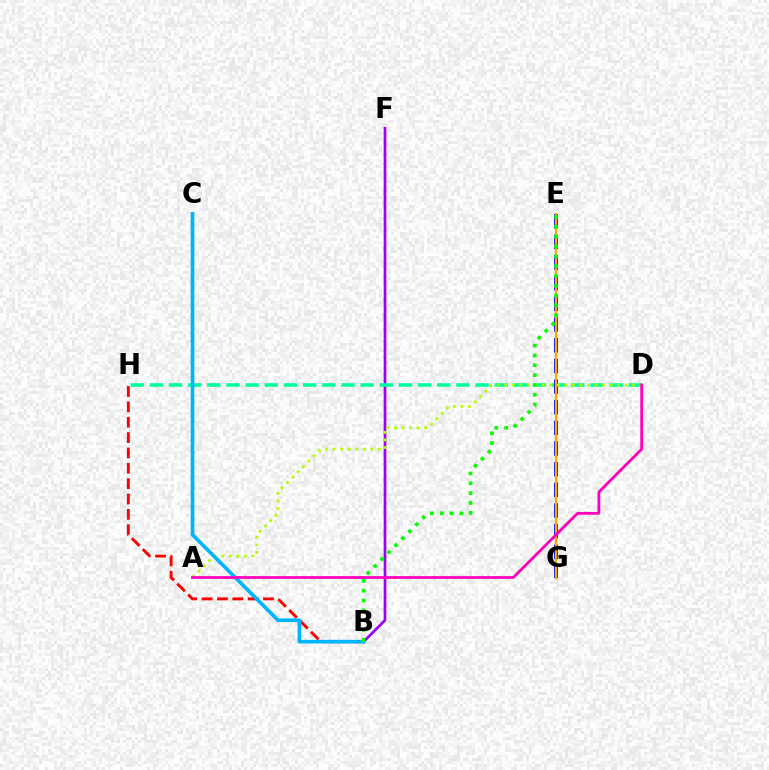{('B', 'F'): [{'color': '#9b00ff', 'line_style': 'solid', 'thickness': 1.93}], ('D', 'H'): [{'color': '#00ff9d', 'line_style': 'dashed', 'thickness': 2.6}], ('E', 'G'): [{'color': '#0010ff', 'line_style': 'dashed', 'thickness': 2.81}, {'color': '#ffa500', 'line_style': 'solid', 'thickness': 1.63}], ('A', 'D'): [{'color': '#b3ff00', 'line_style': 'dotted', 'thickness': 2.05}, {'color': '#ff00bd', 'line_style': 'solid', 'thickness': 2.0}], ('B', 'H'): [{'color': '#ff0000', 'line_style': 'dashed', 'thickness': 2.09}], ('B', 'C'): [{'color': '#00b5ff', 'line_style': 'solid', 'thickness': 2.63}], ('B', 'E'): [{'color': '#08ff00', 'line_style': 'dotted', 'thickness': 2.67}]}